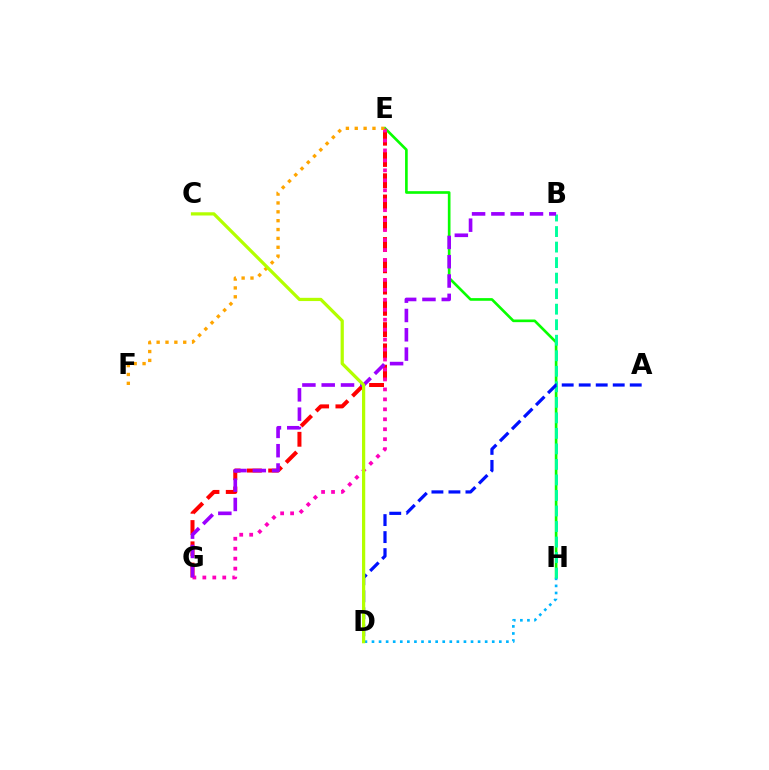{('E', 'G'): [{'color': '#ff0000', 'line_style': 'dashed', 'thickness': 2.89}, {'color': '#ff00bd', 'line_style': 'dotted', 'thickness': 2.71}], ('E', 'H'): [{'color': '#08ff00', 'line_style': 'solid', 'thickness': 1.91}], ('E', 'F'): [{'color': '#ffa500', 'line_style': 'dotted', 'thickness': 2.41}], ('D', 'H'): [{'color': '#00b5ff', 'line_style': 'dotted', 'thickness': 1.92}], ('B', 'H'): [{'color': '#00ff9d', 'line_style': 'dashed', 'thickness': 2.11}], ('B', 'G'): [{'color': '#9b00ff', 'line_style': 'dashed', 'thickness': 2.62}], ('A', 'D'): [{'color': '#0010ff', 'line_style': 'dashed', 'thickness': 2.31}], ('C', 'D'): [{'color': '#b3ff00', 'line_style': 'solid', 'thickness': 2.33}]}